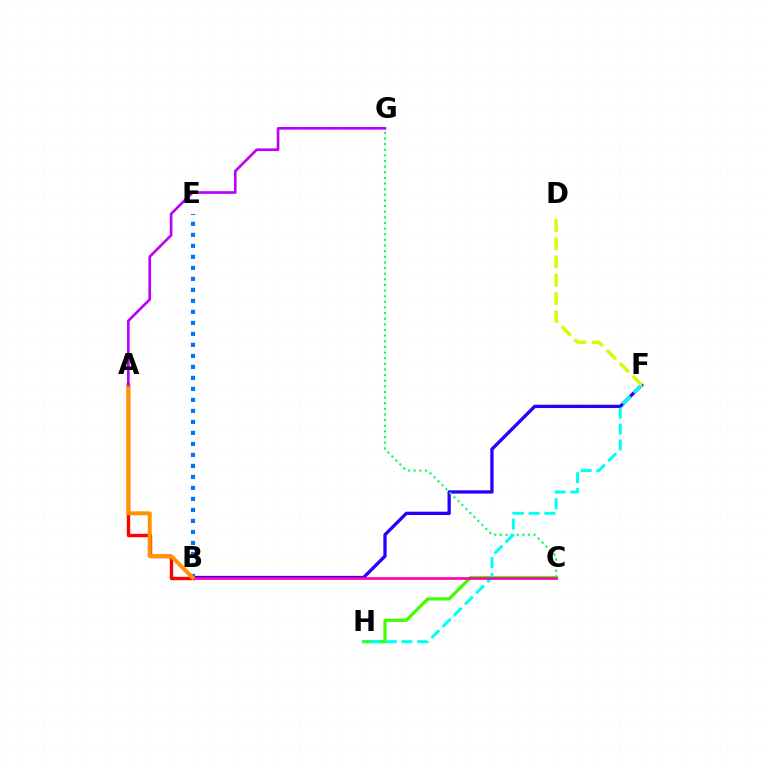{('B', 'F'): [{'color': '#2500ff', 'line_style': 'solid', 'thickness': 2.37}], ('C', 'H'): [{'color': '#3dff00', 'line_style': 'solid', 'thickness': 2.33}], ('B', 'E'): [{'color': '#0074ff', 'line_style': 'dotted', 'thickness': 2.99}], ('C', 'G'): [{'color': '#00ff5c', 'line_style': 'dotted', 'thickness': 1.53}], ('F', 'H'): [{'color': '#00fff6', 'line_style': 'dashed', 'thickness': 2.15}], ('A', 'B'): [{'color': '#ff0000', 'line_style': 'solid', 'thickness': 2.43}, {'color': '#ff9400', 'line_style': 'solid', 'thickness': 2.87}], ('B', 'C'): [{'color': '#ff00ac', 'line_style': 'solid', 'thickness': 1.93}], ('D', 'F'): [{'color': '#d1ff00', 'line_style': 'dashed', 'thickness': 2.48}], ('A', 'G'): [{'color': '#b900ff', 'line_style': 'solid', 'thickness': 1.89}]}